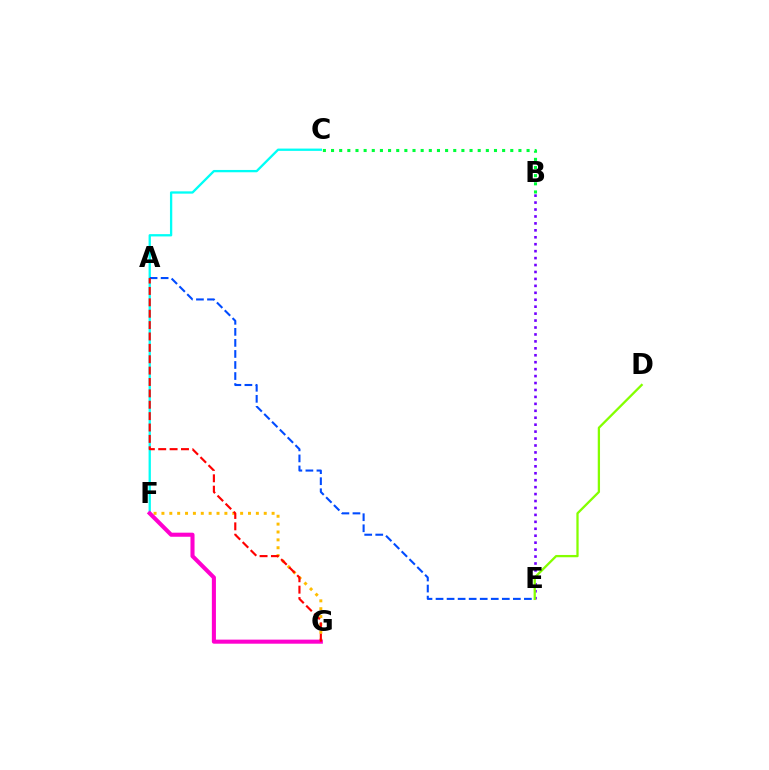{('B', 'E'): [{'color': '#7200ff', 'line_style': 'dotted', 'thickness': 1.89}], ('C', 'F'): [{'color': '#00fff6', 'line_style': 'solid', 'thickness': 1.66}], ('A', 'E'): [{'color': '#004bff', 'line_style': 'dashed', 'thickness': 1.5}], ('D', 'E'): [{'color': '#84ff00', 'line_style': 'solid', 'thickness': 1.64}], ('F', 'G'): [{'color': '#ffbd00', 'line_style': 'dotted', 'thickness': 2.14}, {'color': '#ff00cf', 'line_style': 'solid', 'thickness': 2.93}], ('B', 'C'): [{'color': '#00ff39', 'line_style': 'dotted', 'thickness': 2.21}], ('A', 'G'): [{'color': '#ff0000', 'line_style': 'dashed', 'thickness': 1.55}]}